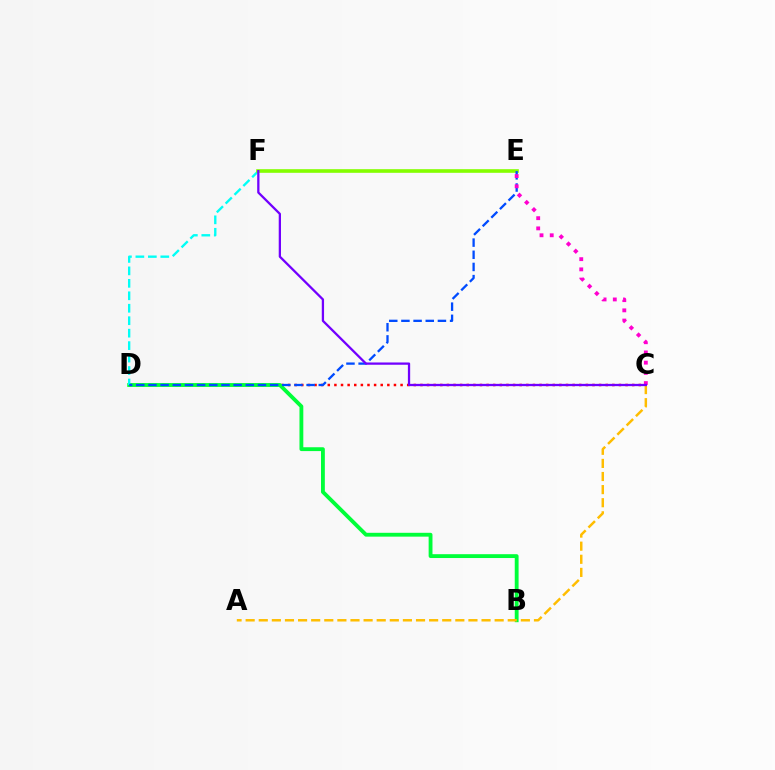{('C', 'D'): [{'color': '#ff0000', 'line_style': 'dotted', 'thickness': 1.8}], ('B', 'D'): [{'color': '#00ff39', 'line_style': 'solid', 'thickness': 2.76}], ('D', 'F'): [{'color': '#00fff6', 'line_style': 'dashed', 'thickness': 1.69}], ('E', 'F'): [{'color': '#84ff00', 'line_style': 'solid', 'thickness': 2.61}], ('D', 'E'): [{'color': '#004bff', 'line_style': 'dashed', 'thickness': 1.65}], ('C', 'E'): [{'color': '#ff00cf', 'line_style': 'dotted', 'thickness': 2.77}], ('A', 'C'): [{'color': '#ffbd00', 'line_style': 'dashed', 'thickness': 1.78}], ('C', 'F'): [{'color': '#7200ff', 'line_style': 'solid', 'thickness': 1.64}]}